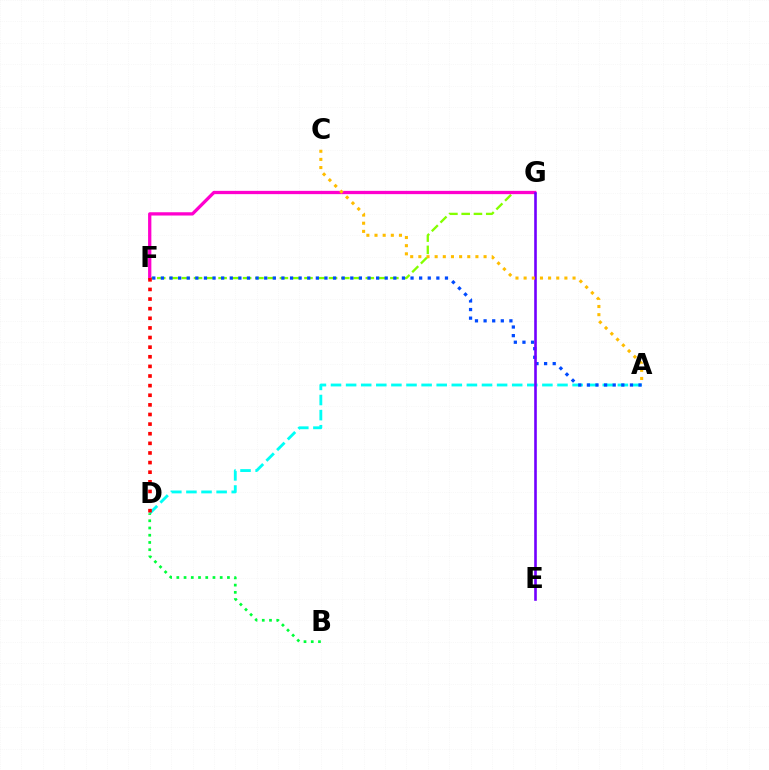{('A', 'D'): [{'color': '#00fff6', 'line_style': 'dashed', 'thickness': 2.05}], ('F', 'G'): [{'color': '#84ff00', 'line_style': 'dashed', 'thickness': 1.67}, {'color': '#ff00cf', 'line_style': 'solid', 'thickness': 2.36}], ('A', 'F'): [{'color': '#004bff', 'line_style': 'dotted', 'thickness': 2.34}], ('E', 'G'): [{'color': '#7200ff', 'line_style': 'solid', 'thickness': 1.88}], ('B', 'D'): [{'color': '#00ff39', 'line_style': 'dotted', 'thickness': 1.96}], ('D', 'F'): [{'color': '#ff0000', 'line_style': 'dotted', 'thickness': 2.61}], ('A', 'C'): [{'color': '#ffbd00', 'line_style': 'dotted', 'thickness': 2.22}]}